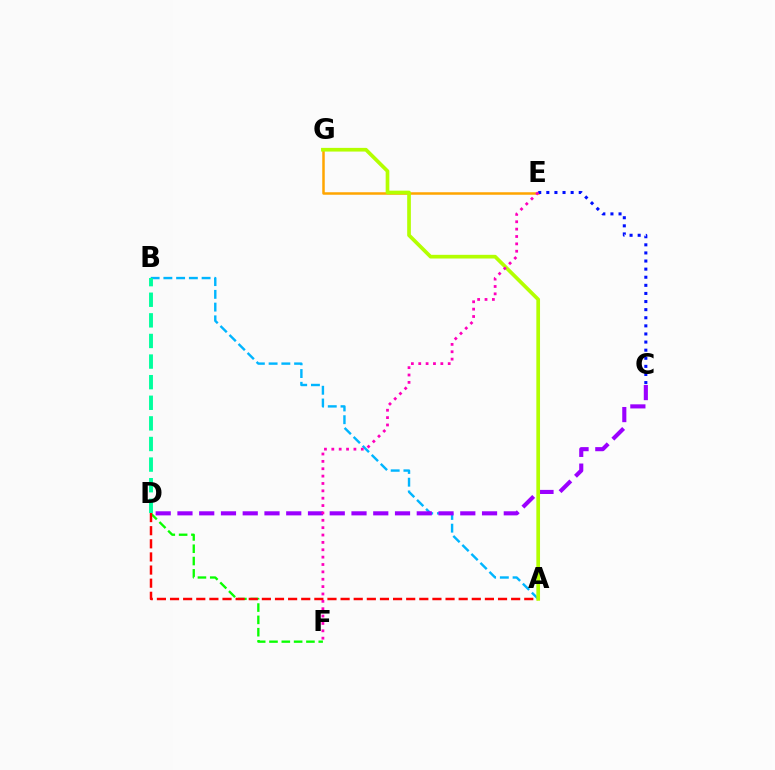{('D', 'F'): [{'color': '#08ff00', 'line_style': 'dashed', 'thickness': 1.67}], ('A', 'D'): [{'color': '#ff0000', 'line_style': 'dashed', 'thickness': 1.78}], ('A', 'B'): [{'color': '#00b5ff', 'line_style': 'dashed', 'thickness': 1.73}], ('B', 'D'): [{'color': '#00ff9d', 'line_style': 'dashed', 'thickness': 2.8}], ('C', 'D'): [{'color': '#9b00ff', 'line_style': 'dashed', 'thickness': 2.96}], ('E', 'G'): [{'color': '#ffa500', 'line_style': 'solid', 'thickness': 1.81}], ('C', 'E'): [{'color': '#0010ff', 'line_style': 'dotted', 'thickness': 2.2}], ('A', 'G'): [{'color': '#b3ff00', 'line_style': 'solid', 'thickness': 2.65}], ('E', 'F'): [{'color': '#ff00bd', 'line_style': 'dotted', 'thickness': 2.0}]}